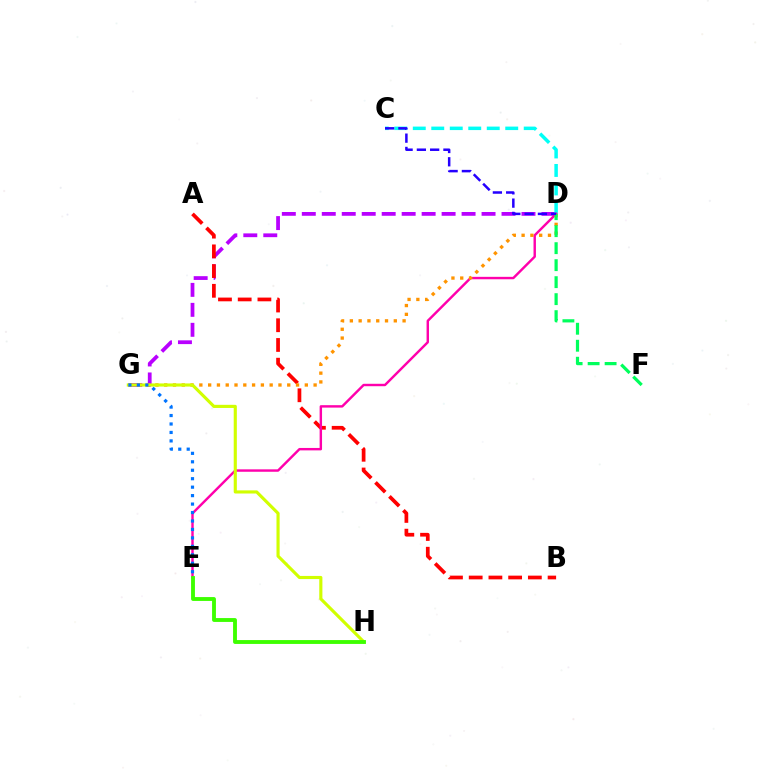{('D', 'G'): [{'color': '#b900ff', 'line_style': 'dashed', 'thickness': 2.71}, {'color': '#ff9400', 'line_style': 'dotted', 'thickness': 2.39}], ('C', 'D'): [{'color': '#00fff6', 'line_style': 'dashed', 'thickness': 2.51}, {'color': '#2500ff', 'line_style': 'dashed', 'thickness': 1.8}], ('A', 'B'): [{'color': '#ff0000', 'line_style': 'dashed', 'thickness': 2.68}], ('D', 'E'): [{'color': '#ff00ac', 'line_style': 'solid', 'thickness': 1.74}], ('G', 'H'): [{'color': '#d1ff00', 'line_style': 'solid', 'thickness': 2.26}], ('D', 'F'): [{'color': '#00ff5c', 'line_style': 'dashed', 'thickness': 2.31}], ('E', 'H'): [{'color': '#3dff00', 'line_style': 'solid', 'thickness': 2.78}], ('E', 'G'): [{'color': '#0074ff', 'line_style': 'dotted', 'thickness': 2.3}]}